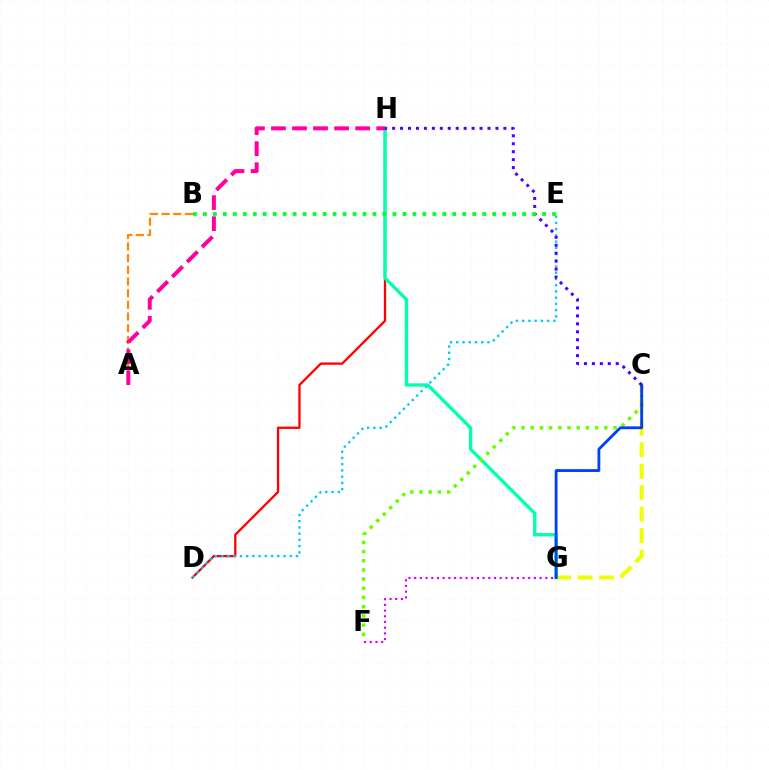{('C', 'G'): [{'color': '#eeff00', 'line_style': 'dashed', 'thickness': 2.92}, {'color': '#003fff', 'line_style': 'solid', 'thickness': 2.03}], ('D', 'H'): [{'color': '#ff0000', 'line_style': 'solid', 'thickness': 1.64}], ('A', 'B'): [{'color': '#ff8800', 'line_style': 'dashed', 'thickness': 1.59}], ('D', 'E'): [{'color': '#00c7ff', 'line_style': 'dotted', 'thickness': 1.69}], ('G', 'H'): [{'color': '#00ffaf', 'line_style': 'solid', 'thickness': 2.42}], ('C', 'F'): [{'color': '#66ff00', 'line_style': 'dotted', 'thickness': 2.5}], ('F', 'G'): [{'color': '#d600ff', 'line_style': 'dotted', 'thickness': 1.55}], ('C', 'H'): [{'color': '#4f00ff', 'line_style': 'dotted', 'thickness': 2.16}], ('A', 'H'): [{'color': '#ff00a0', 'line_style': 'dashed', 'thickness': 2.86}], ('B', 'E'): [{'color': '#00ff27', 'line_style': 'dotted', 'thickness': 2.71}]}